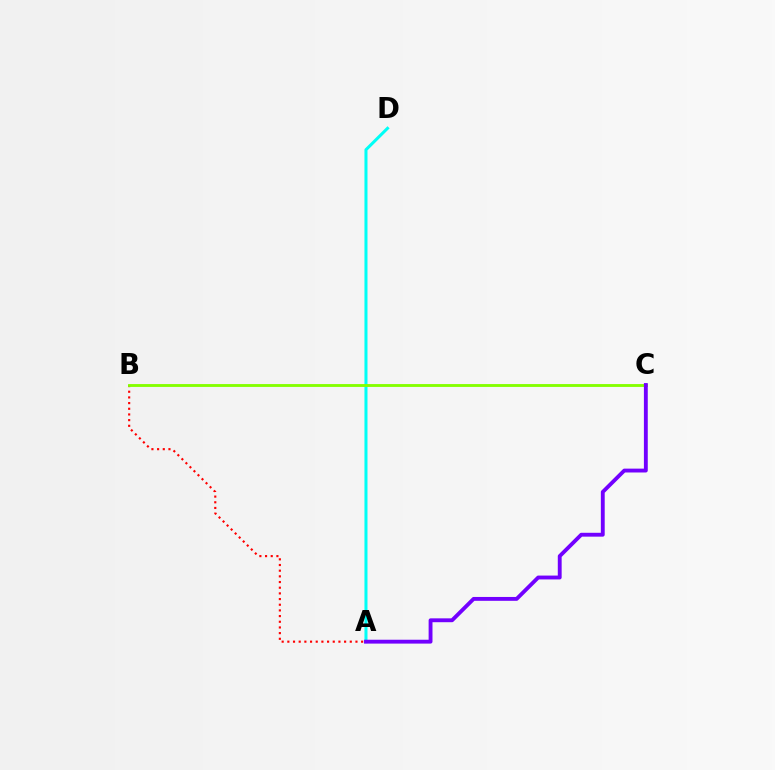{('A', 'B'): [{'color': '#ff0000', 'line_style': 'dotted', 'thickness': 1.54}], ('A', 'D'): [{'color': '#00fff6', 'line_style': 'solid', 'thickness': 2.18}], ('B', 'C'): [{'color': '#84ff00', 'line_style': 'solid', 'thickness': 2.06}], ('A', 'C'): [{'color': '#7200ff', 'line_style': 'solid', 'thickness': 2.78}]}